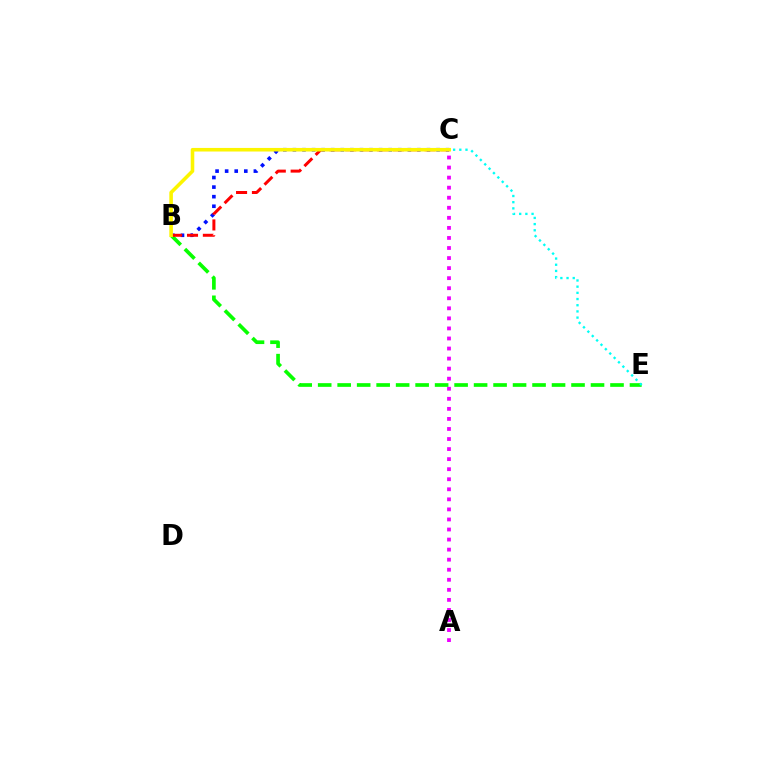{('A', 'C'): [{'color': '#ee00ff', 'line_style': 'dotted', 'thickness': 2.73}], ('B', 'C'): [{'color': '#0010ff', 'line_style': 'dotted', 'thickness': 2.6}, {'color': '#ff0000', 'line_style': 'dashed', 'thickness': 2.15}, {'color': '#fcf500', 'line_style': 'solid', 'thickness': 2.58}], ('B', 'E'): [{'color': '#08ff00', 'line_style': 'dashed', 'thickness': 2.65}], ('C', 'E'): [{'color': '#00fff6', 'line_style': 'dotted', 'thickness': 1.68}]}